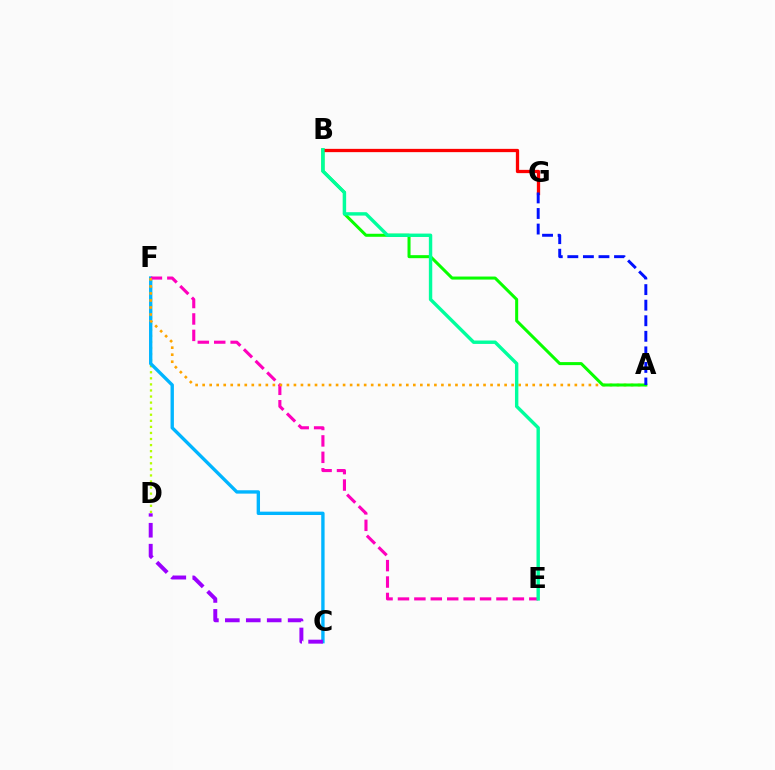{('D', 'F'): [{'color': '#b3ff00', 'line_style': 'dotted', 'thickness': 1.65}], ('C', 'F'): [{'color': '#00b5ff', 'line_style': 'solid', 'thickness': 2.42}], ('E', 'F'): [{'color': '#ff00bd', 'line_style': 'dashed', 'thickness': 2.23}], ('A', 'F'): [{'color': '#ffa500', 'line_style': 'dotted', 'thickness': 1.91}], ('C', 'D'): [{'color': '#9b00ff', 'line_style': 'dashed', 'thickness': 2.84}], ('A', 'B'): [{'color': '#08ff00', 'line_style': 'solid', 'thickness': 2.18}], ('B', 'G'): [{'color': '#ff0000', 'line_style': 'solid', 'thickness': 2.36}], ('B', 'E'): [{'color': '#00ff9d', 'line_style': 'solid', 'thickness': 2.45}], ('A', 'G'): [{'color': '#0010ff', 'line_style': 'dashed', 'thickness': 2.11}]}